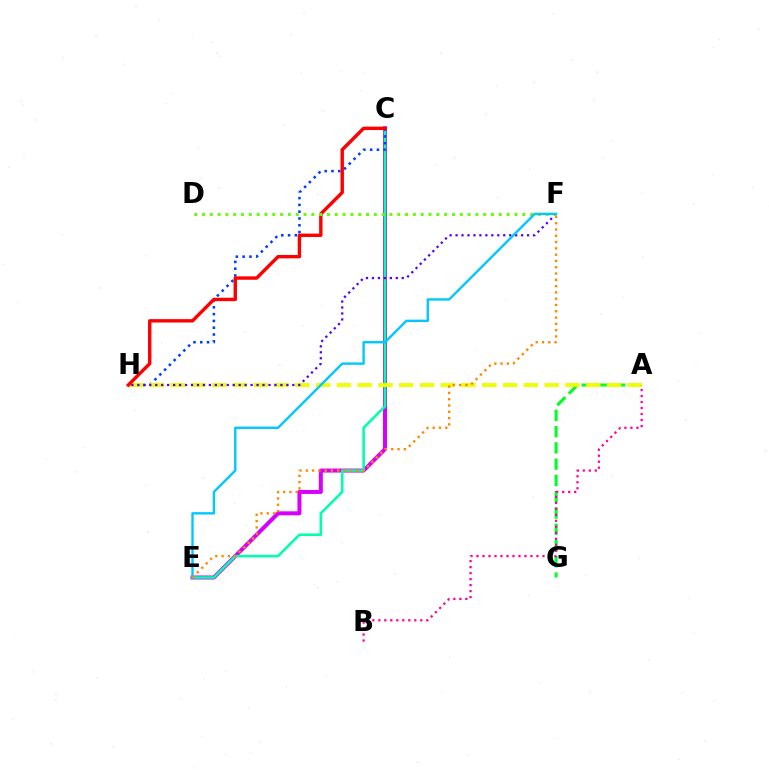{('C', 'E'): [{'color': '#d600ff', 'line_style': 'solid', 'thickness': 2.88}, {'color': '#00ffaf', 'line_style': 'solid', 'thickness': 1.85}], ('A', 'G'): [{'color': '#00ff27', 'line_style': 'dashed', 'thickness': 2.21}], ('C', 'H'): [{'color': '#003fff', 'line_style': 'dotted', 'thickness': 1.84}, {'color': '#ff0000', 'line_style': 'solid', 'thickness': 2.45}], ('A', 'H'): [{'color': '#eeff00', 'line_style': 'dashed', 'thickness': 2.82}], ('F', 'H'): [{'color': '#4f00ff', 'line_style': 'dotted', 'thickness': 1.62}], ('A', 'B'): [{'color': '#ff00a0', 'line_style': 'dotted', 'thickness': 1.63}], ('D', 'F'): [{'color': '#66ff00', 'line_style': 'dotted', 'thickness': 2.12}], ('E', 'F'): [{'color': '#00c7ff', 'line_style': 'solid', 'thickness': 1.71}, {'color': '#ff8800', 'line_style': 'dotted', 'thickness': 1.71}]}